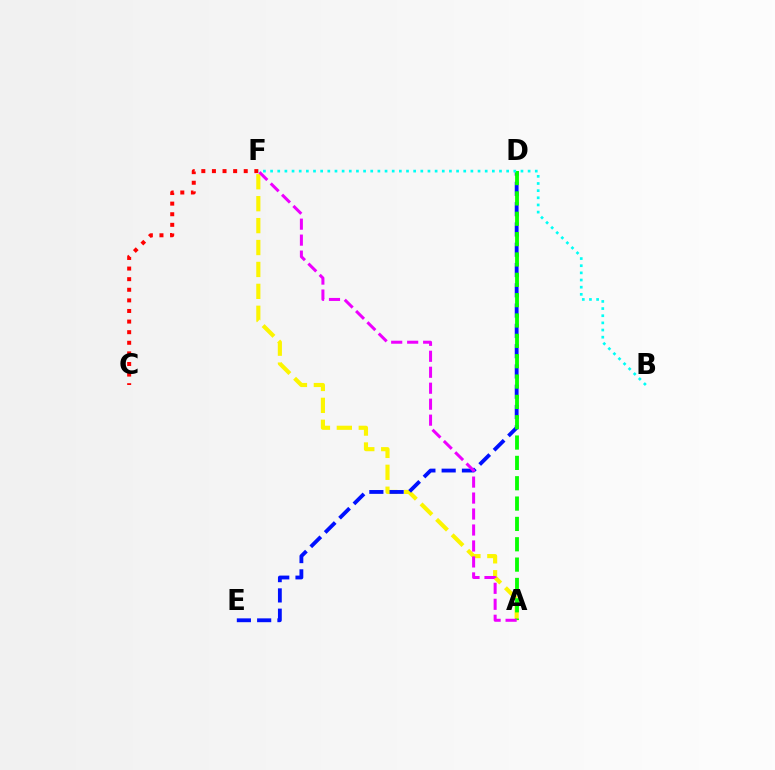{('A', 'F'): [{'color': '#fcf500', 'line_style': 'dashed', 'thickness': 2.98}, {'color': '#ee00ff', 'line_style': 'dashed', 'thickness': 2.17}], ('D', 'E'): [{'color': '#0010ff', 'line_style': 'dashed', 'thickness': 2.76}], ('A', 'D'): [{'color': '#08ff00', 'line_style': 'dashed', 'thickness': 2.76}], ('C', 'F'): [{'color': '#ff0000', 'line_style': 'dotted', 'thickness': 2.88}], ('B', 'F'): [{'color': '#00fff6', 'line_style': 'dotted', 'thickness': 1.94}]}